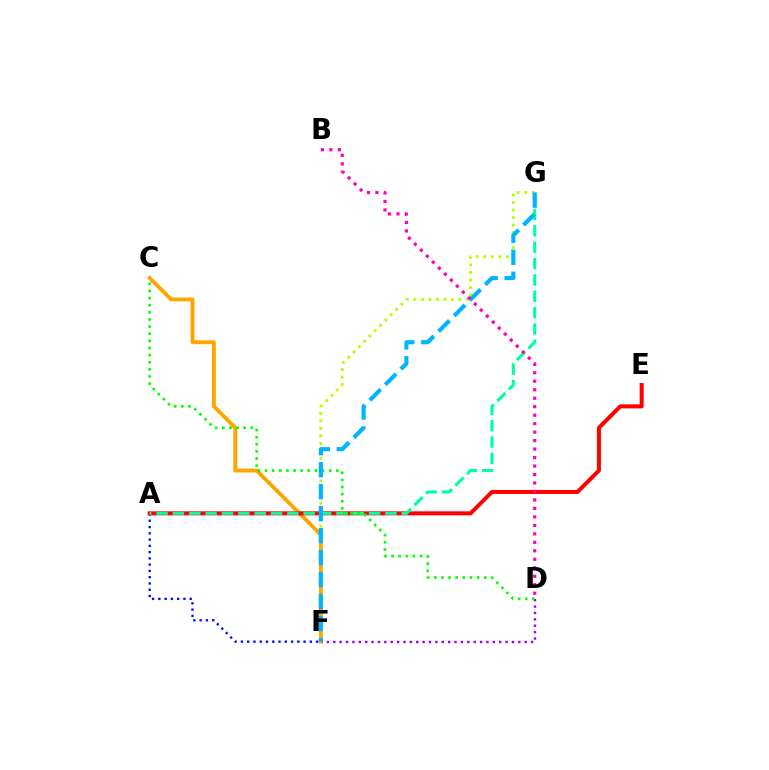{('F', 'G'): [{'color': '#b3ff00', 'line_style': 'dotted', 'thickness': 2.04}, {'color': '#00b5ff', 'line_style': 'dashed', 'thickness': 2.99}], ('D', 'F'): [{'color': '#9b00ff', 'line_style': 'dotted', 'thickness': 1.73}], ('C', 'F'): [{'color': '#ffa500', 'line_style': 'solid', 'thickness': 2.8}], ('A', 'F'): [{'color': '#0010ff', 'line_style': 'dotted', 'thickness': 1.7}], ('A', 'E'): [{'color': '#ff0000', 'line_style': 'solid', 'thickness': 2.9}], ('A', 'G'): [{'color': '#00ff9d', 'line_style': 'dashed', 'thickness': 2.22}], ('C', 'D'): [{'color': '#08ff00', 'line_style': 'dotted', 'thickness': 1.94}], ('B', 'D'): [{'color': '#ff00bd', 'line_style': 'dotted', 'thickness': 2.3}]}